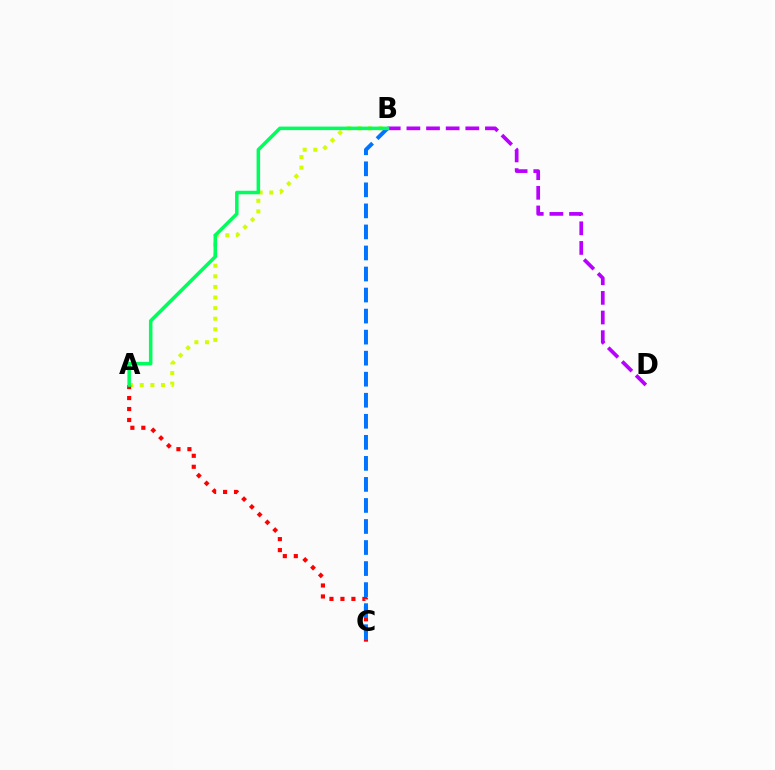{('B', 'D'): [{'color': '#b900ff', 'line_style': 'dashed', 'thickness': 2.67}], ('A', 'B'): [{'color': '#d1ff00', 'line_style': 'dotted', 'thickness': 2.88}, {'color': '#00ff5c', 'line_style': 'solid', 'thickness': 2.53}], ('A', 'C'): [{'color': '#ff0000', 'line_style': 'dotted', 'thickness': 2.98}], ('B', 'C'): [{'color': '#0074ff', 'line_style': 'dashed', 'thickness': 2.86}]}